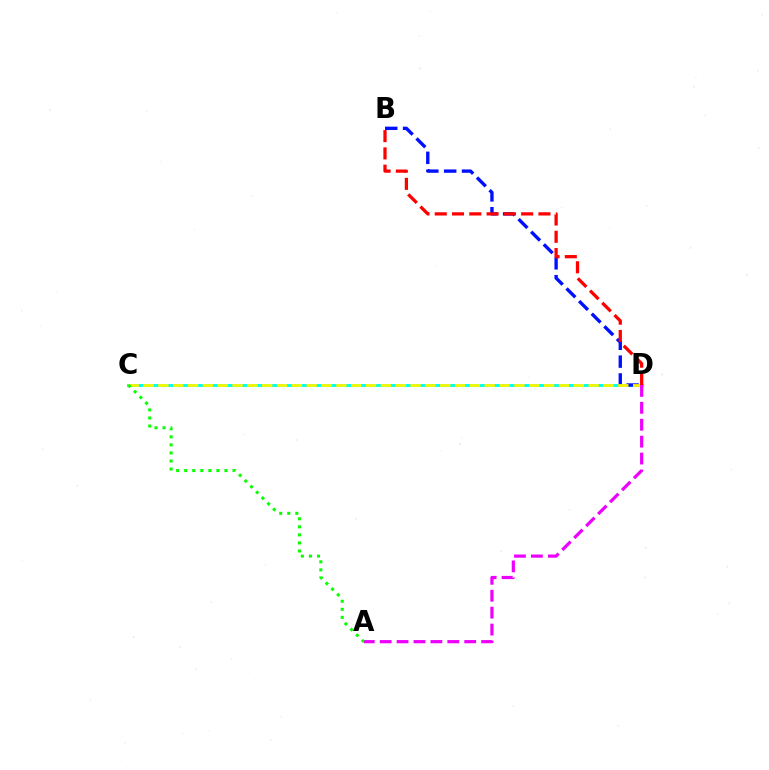{('C', 'D'): [{'color': '#00fff6', 'line_style': 'solid', 'thickness': 2.11}, {'color': '#fcf500', 'line_style': 'dashed', 'thickness': 2.02}], ('B', 'D'): [{'color': '#0010ff', 'line_style': 'dashed', 'thickness': 2.42}, {'color': '#ff0000', 'line_style': 'dashed', 'thickness': 2.35}], ('A', 'D'): [{'color': '#ee00ff', 'line_style': 'dashed', 'thickness': 2.3}], ('A', 'C'): [{'color': '#08ff00', 'line_style': 'dotted', 'thickness': 2.19}]}